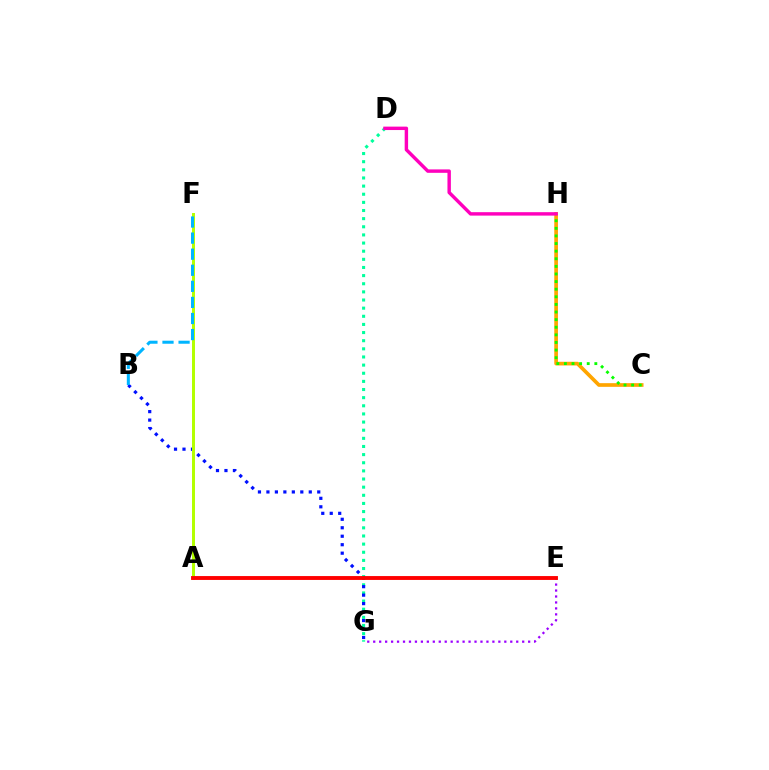{('D', 'G'): [{'color': '#00ff9d', 'line_style': 'dotted', 'thickness': 2.21}], ('E', 'G'): [{'color': '#9b00ff', 'line_style': 'dotted', 'thickness': 1.62}], ('B', 'G'): [{'color': '#0010ff', 'line_style': 'dotted', 'thickness': 2.3}], ('A', 'F'): [{'color': '#b3ff00', 'line_style': 'solid', 'thickness': 2.14}], ('C', 'H'): [{'color': '#ffa500', 'line_style': 'solid', 'thickness': 2.64}, {'color': '#08ff00', 'line_style': 'dotted', 'thickness': 2.07}], ('D', 'H'): [{'color': '#ff00bd', 'line_style': 'solid', 'thickness': 2.46}], ('B', 'F'): [{'color': '#00b5ff', 'line_style': 'dashed', 'thickness': 2.18}], ('A', 'E'): [{'color': '#ff0000', 'line_style': 'solid', 'thickness': 2.79}]}